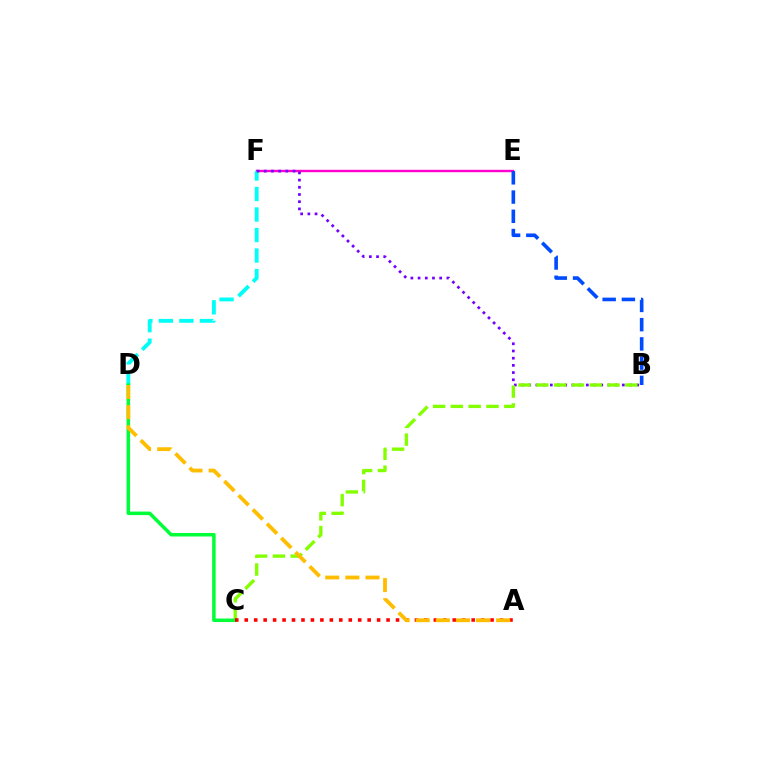{('E', 'F'): [{'color': '#ff00cf', 'line_style': 'solid', 'thickness': 1.72}], ('D', 'F'): [{'color': '#00fff6', 'line_style': 'dashed', 'thickness': 2.79}], ('B', 'F'): [{'color': '#7200ff', 'line_style': 'dotted', 'thickness': 1.96}], ('B', 'C'): [{'color': '#84ff00', 'line_style': 'dashed', 'thickness': 2.42}], ('C', 'D'): [{'color': '#00ff39', 'line_style': 'solid', 'thickness': 2.53}], ('A', 'C'): [{'color': '#ff0000', 'line_style': 'dotted', 'thickness': 2.57}], ('B', 'E'): [{'color': '#004bff', 'line_style': 'dashed', 'thickness': 2.61}], ('A', 'D'): [{'color': '#ffbd00', 'line_style': 'dashed', 'thickness': 2.73}]}